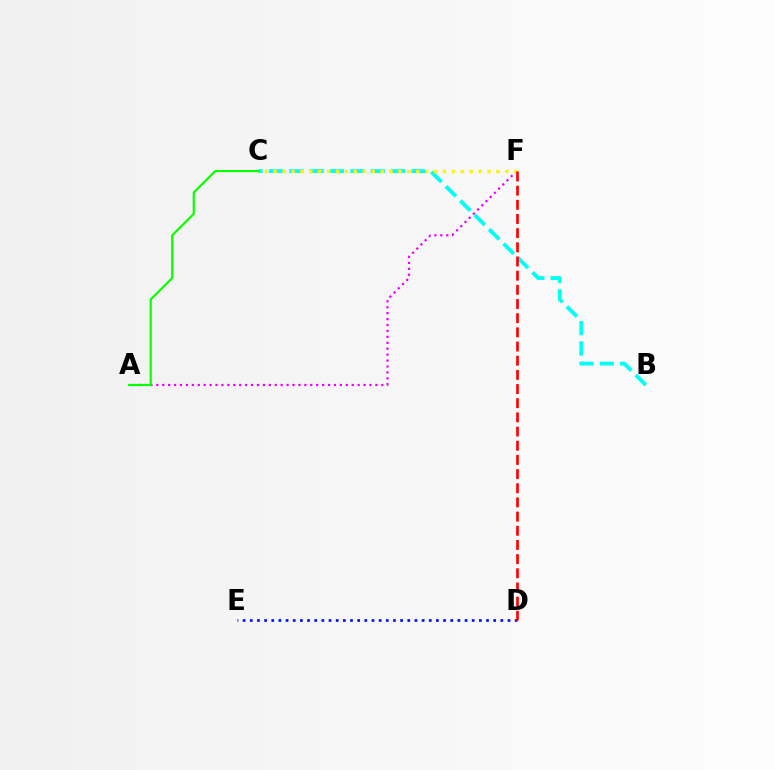{('A', 'F'): [{'color': '#ee00ff', 'line_style': 'dotted', 'thickness': 1.61}], ('B', 'C'): [{'color': '#00fff6', 'line_style': 'dashed', 'thickness': 2.77}], ('C', 'F'): [{'color': '#fcf500', 'line_style': 'dotted', 'thickness': 2.42}], ('A', 'C'): [{'color': '#08ff00', 'line_style': 'solid', 'thickness': 1.56}], ('D', 'E'): [{'color': '#0010ff', 'line_style': 'dotted', 'thickness': 1.95}], ('D', 'F'): [{'color': '#ff0000', 'line_style': 'dashed', 'thickness': 1.93}]}